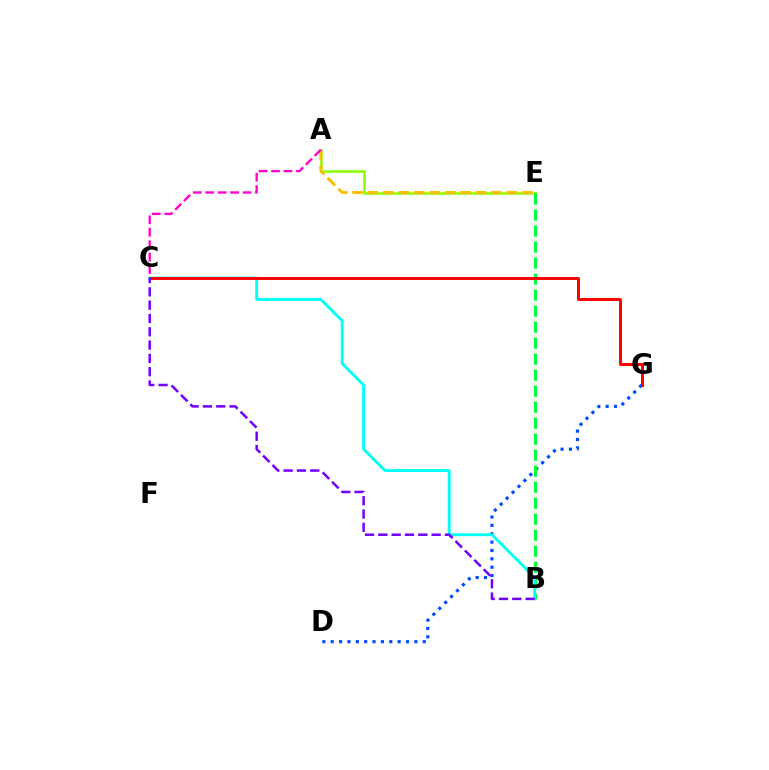{('A', 'E'): [{'color': '#84ff00', 'line_style': 'solid', 'thickness': 1.8}, {'color': '#ffbd00', 'line_style': 'dashed', 'thickness': 2.09}], ('A', 'C'): [{'color': '#ff00cf', 'line_style': 'dashed', 'thickness': 1.69}], ('D', 'G'): [{'color': '#004bff', 'line_style': 'dotted', 'thickness': 2.27}], ('B', 'E'): [{'color': '#00ff39', 'line_style': 'dashed', 'thickness': 2.17}], ('B', 'C'): [{'color': '#00fff6', 'line_style': 'solid', 'thickness': 2.07}, {'color': '#7200ff', 'line_style': 'dashed', 'thickness': 1.81}], ('C', 'G'): [{'color': '#ff0000', 'line_style': 'solid', 'thickness': 2.13}]}